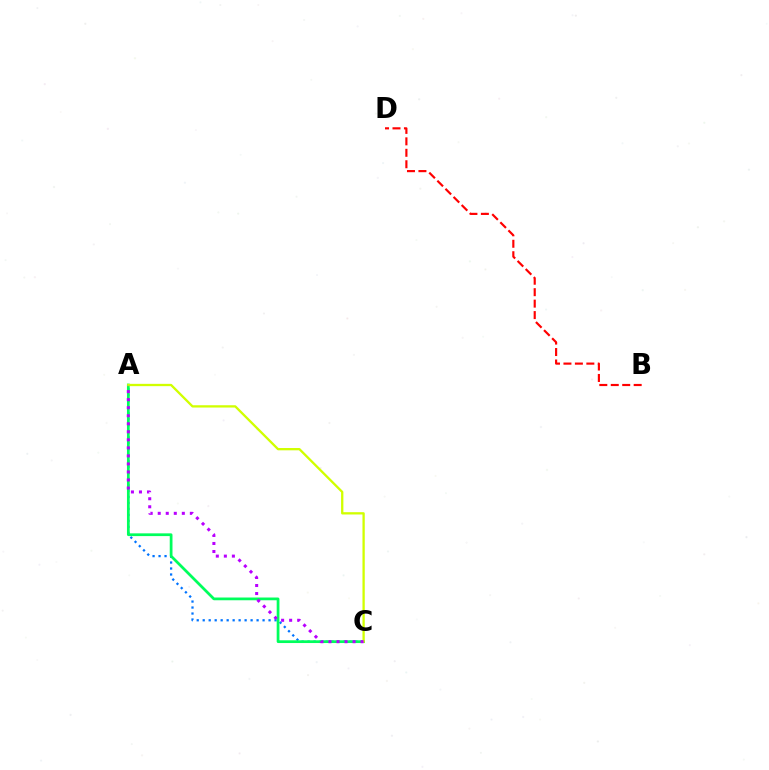{('A', 'C'): [{'color': '#0074ff', 'line_style': 'dotted', 'thickness': 1.63}, {'color': '#00ff5c', 'line_style': 'solid', 'thickness': 1.98}, {'color': '#d1ff00', 'line_style': 'solid', 'thickness': 1.66}, {'color': '#b900ff', 'line_style': 'dotted', 'thickness': 2.18}], ('B', 'D'): [{'color': '#ff0000', 'line_style': 'dashed', 'thickness': 1.56}]}